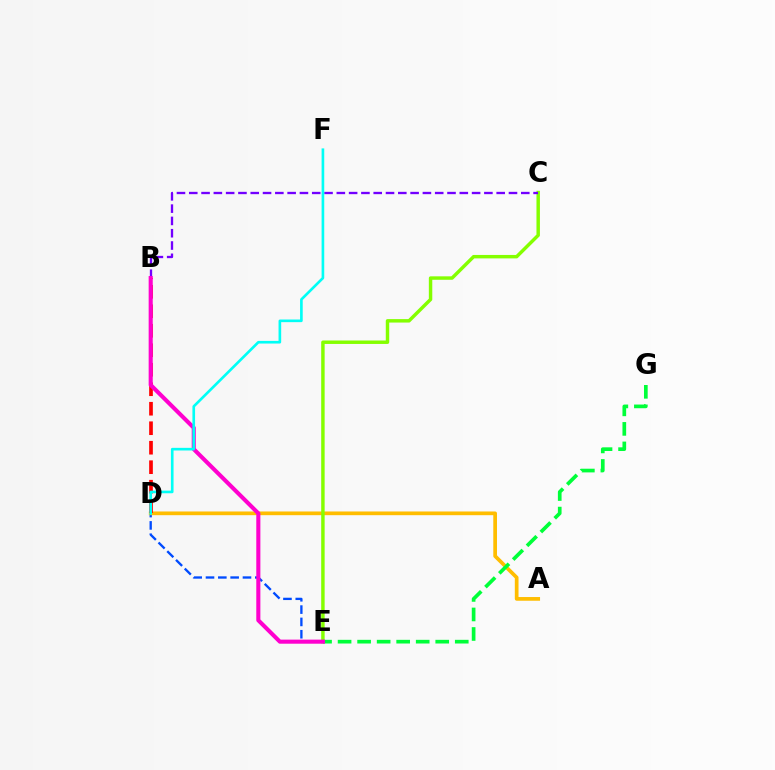{('D', 'E'): [{'color': '#004bff', 'line_style': 'dashed', 'thickness': 1.67}], ('A', 'D'): [{'color': '#ffbd00', 'line_style': 'solid', 'thickness': 2.67}], ('C', 'E'): [{'color': '#84ff00', 'line_style': 'solid', 'thickness': 2.48}], ('B', 'D'): [{'color': '#ff0000', 'line_style': 'dashed', 'thickness': 2.65}], ('B', 'C'): [{'color': '#7200ff', 'line_style': 'dashed', 'thickness': 1.67}], ('E', 'G'): [{'color': '#00ff39', 'line_style': 'dashed', 'thickness': 2.65}], ('B', 'E'): [{'color': '#ff00cf', 'line_style': 'solid', 'thickness': 2.94}], ('D', 'F'): [{'color': '#00fff6', 'line_style': 'solid', 'thickness': 1.9}]}